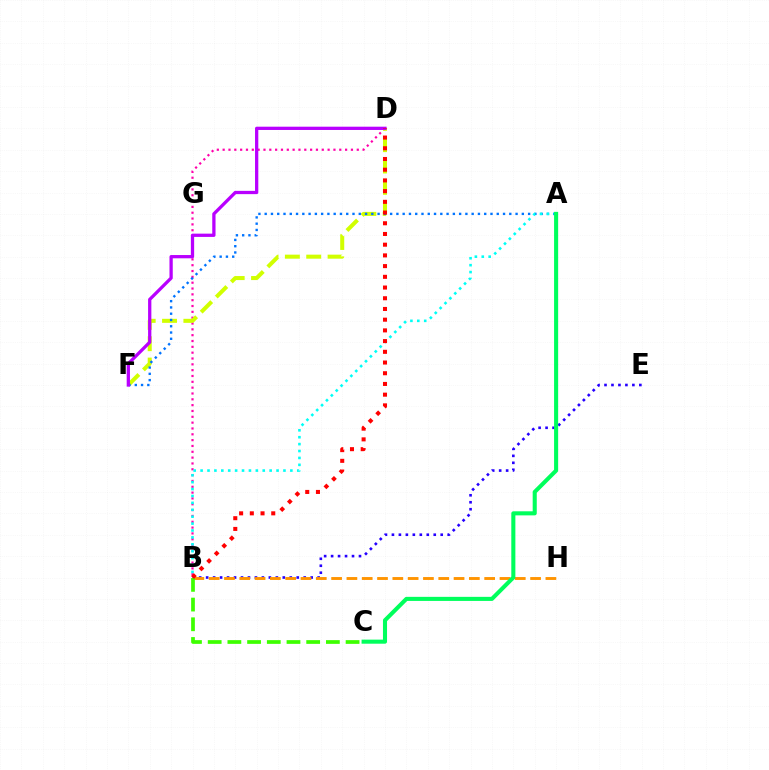{('B', 'D'): [{'color': '#ff00ac', 'line_style': 'dotted', 'thickness': 1.58}, {'color': '#ff0000', 'line_style': 'dotted', 'thickness': 2.91}], ('D', 'F'): [{'color': '#d1ff00', 'line_style': 'dashed', 'thickness': 2.9}, {'color': '#b900ff', 'line_style': 'solid', 'thickness': 2.36}], ('A', 'F'): [{'color': '#0074ff', 'line_style': 'dotted', 'thickness': 1.7}], ('A', 'B'): [{'color': '#00fff6', 'line_style': 'dotted', 'thickness': 1.88}], ('B', 'E'): [{'color': '#2500ff', 'line_style': 'dotted', 'thickness': 1.89}], ('B', 'H'): [{'color': '#ff9400', 'line_style': 'dashed', 'thickness': 2.08}], ('A', 'C'): [{'color': '#00ff5c', 'line_style': 'solid', 'thickness': 2.93}], ('B', 'C'): [{'color': '#3dff00', 'line_style': 'dashed', 'thickness': 2.68}]}